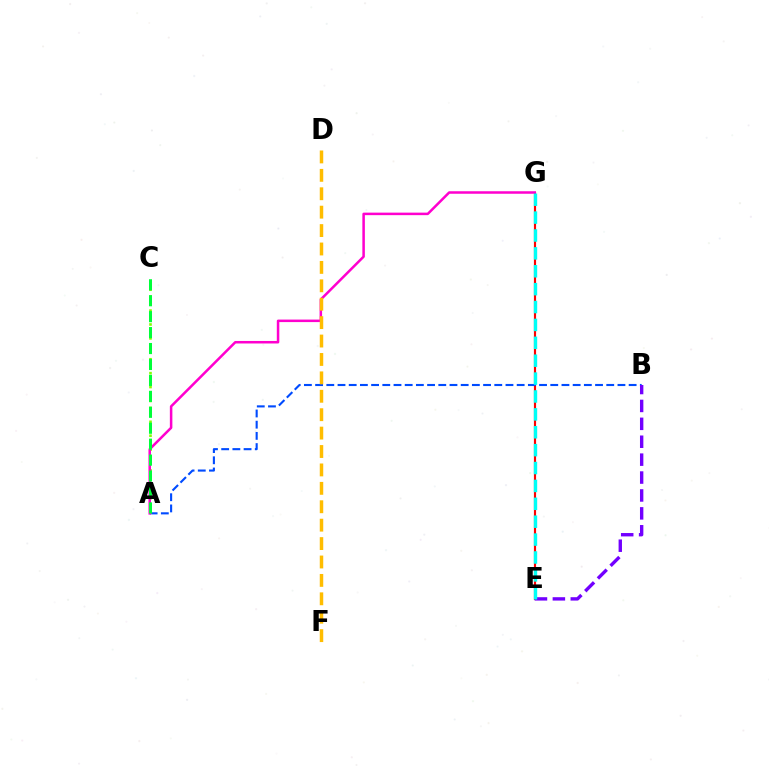{('E', 'G'): [{'color': '#ff0000', 'line_style': 'solid', 'thickness': 1.56}, {'color': '#00fff6', 'line_style': 'dashed', 'thickness': 2.43}], ('A', 'B'): [{'color': '#004bff', 'line_style': 'dashed', 'thickness': 1.52}], ('A', 'C'): [{'color': '#84ff00', 'line_style': 'dotted', 'thickness': 1.89}, {'color': '#00ff39', 'line_style': 'dashed', 'thickness': 2.17}], ('B', 'E'): [{'color': '#7200ff', 'line_style': 'dashed', 'thickness': 2.43}], ('A', 'G'): [{'color': '#ff00cf', 'line_style': 'solid', 'thickness': 1.81}], ('D', 'F'): [{'color': '#ffbd00', 'line_style': 'dashed', 'thickness': 2.5}]}